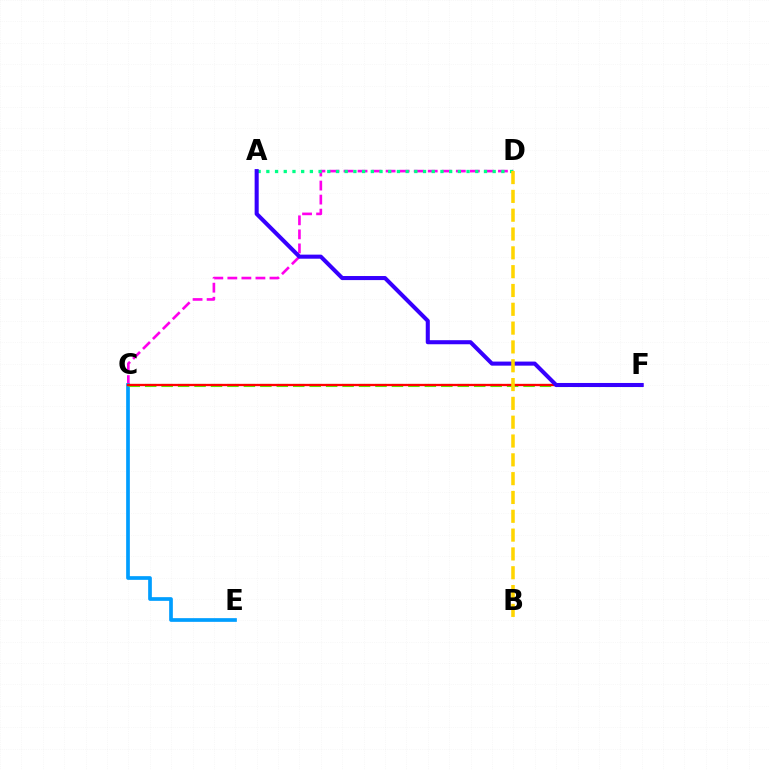{('C', 'D'): [{'color': '#ff00ed', 'line_style': 'dashed', 'thickness': 1.91}], ('A', 'D'): [{'color': '#00ff86', 'line_style': 'dotted', 'thickness': 2.37}], ('C', 'E'): [{'color': '#009eff', 'line_style': 'solid', 'thickness': 2.66}], ('C', 'F'): [{'color': '#4fff00', 'line_style': 'dashed', 'thickness': 2.23}, {'color': '#ff0000', 'line_style': 'solid', 'thickness': 1.66}], ('A', 'F'): [{'color': '#3700ff', 'line_style': 'solid', 'thickness': 2.93}], ('B', 'D'): [{'color': '#ffd500', 'line_style': 'dashed', 'thickness': 2.56}]}